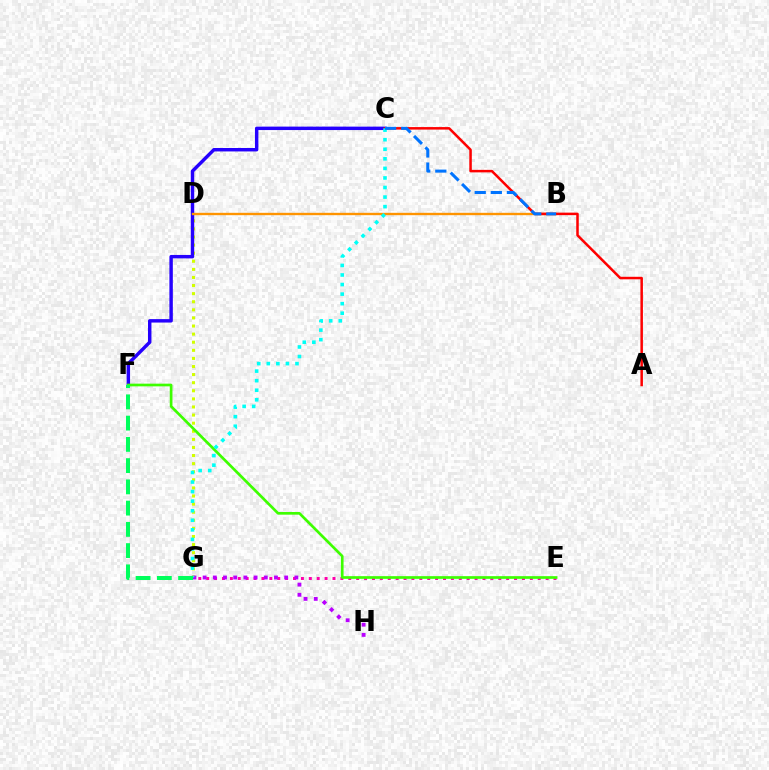{('D', 'G'): [{'color': '#d1ff00', 'line_style': 'dotted', 'thickness': 2.2}], ('C', 'F'): [{'color': '#2500ff', 'line_style': 'solid', 'thickness': 2.48}], ('E', 'G'): [{'color': '#ff00ac', 'line_style': 'dotted', 'thickness': 2.14}], ('E', 'F'): [{'color': '#3dff00', 'line_style': 'solid', 'thickness': 1.94}], ('B', 'D'): [{'color': '#ff9400', 'line_style': 'solid', 'thickness': 1.7}], ('A', 'C'): [{'color': '#ff0000', 'line_style': 'solid', 'thickness': 1.81}], ('G', 'H'): [{'color': '#b900ff', 'line_style': 'dotted', 'thickness': 2.77}], ('C', 'G'): [{'color': '#00fff6', 'line_style': 'dotted', 'thickness': 2.6}], ('B', 'C'): [{'color': '#0074ff', 'line_style': 'dashed', 'thickness': 2.19}], ('F', 'G'): [{'color': '#00ff5c', 'line_style': 'dashed', 'thickness': 2.89}]}